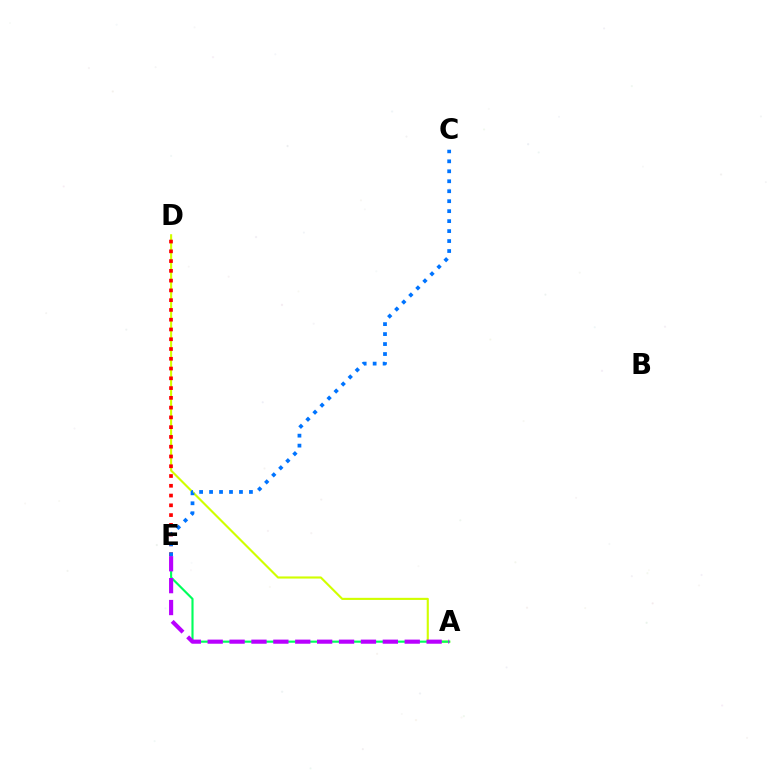{('A', 'D'): [{'color': '#d1ff00', 'line_style': 'solid', 'thickness': 1.53}], ('A', 'E'): [{'color': '#00ff5c', 'line_style': 'solid', 'thickness': 1.54}, {'color': '#b900ff', 'line_style': 'dashed', 'thickness': 2.97}], ('D', 'E'): [{'color': '#ff0000', 'line_style': 'dotted', 'thickness': 2.65}], ('C', 'E'): [{'color': '#0074ff', 'line_style': 'dotted', 'thickness': 2.71}]}